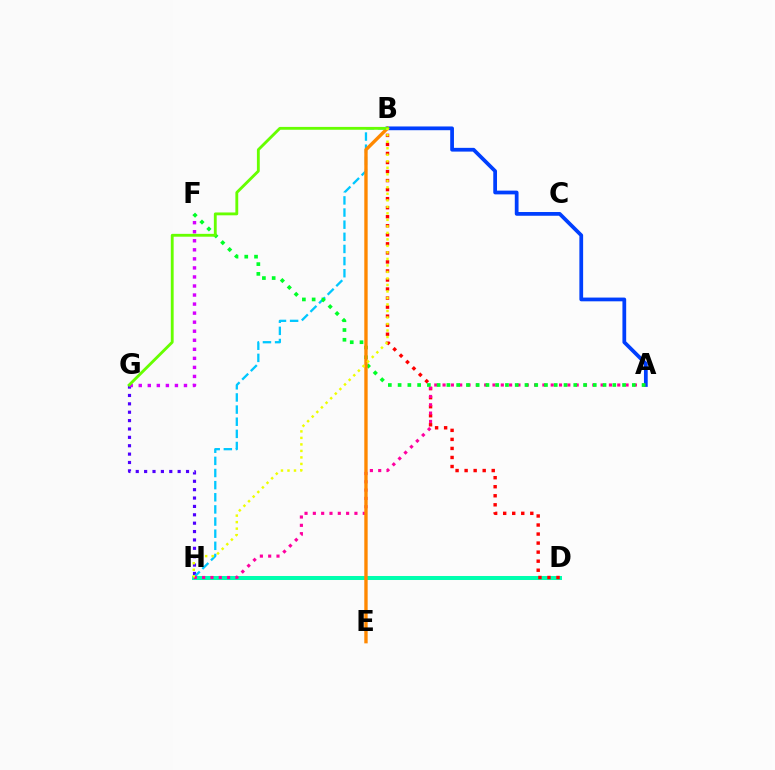{('G', 'H'): [{'color': '#4f00ff', 'line_style': 'dotted', 'thickness': 2.28}], ('A', 'B'): [{'color': '#003fff', 'line_style': 'solid', 'thickness': 2.7}], ('B', 'H'): [{'color': '#00c7ff', 'line_style': 'dashed', 'thickness': 1.65}, {'color': '#eeff00', 'line_style': 'dotted', 'thickness': 1.77}], ('D', 'H'): [{'color': '#00ffaf', 'line_style': 'solid', 'thickness': 2.88}], ('B', 'D'): [{'color': '#ff0000', 'line_style': 'dotted', 'thickness': 2.46}], ('F', 'G'): [{'color': '#d600ff', 'line_style': 'dotted', 'thickness': 2.46}], ('A', 'H'): [{'color': '#ff00a0', 'line_style': 'dotted', 'thickness': 2.26}], ('A', 'F'): [{'color': '#00ff27', 'line_style': 'dotted', 'thickness': 2.65}], ('B', 'E'): [{'color': '#ff8800', 'line_style': 'solid', 'thickness': 2.42}], ('B', 'G'): [{'color': '#66ff00', 'line_style': 'solid', 'thickness': 2.05}]}